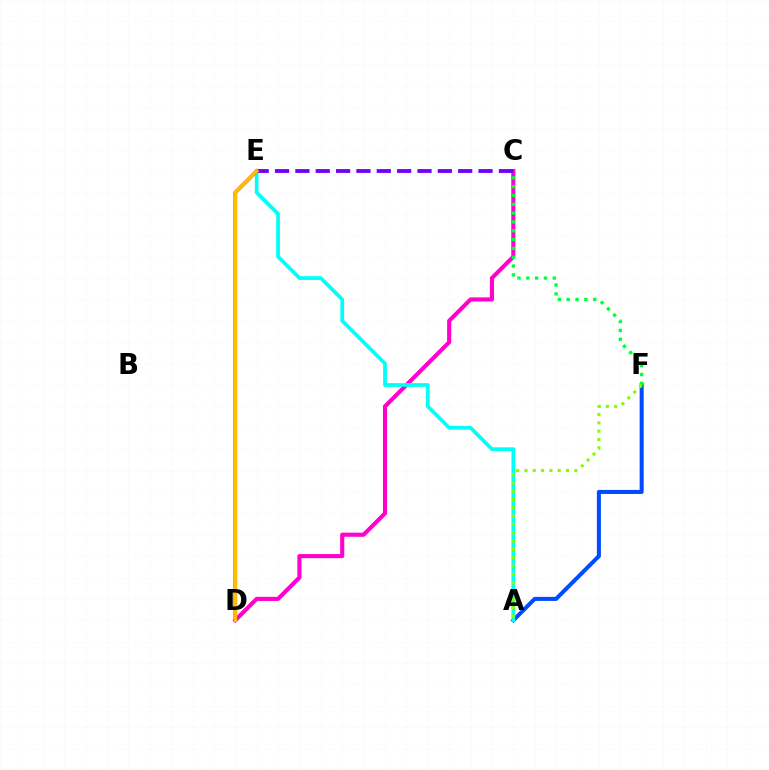{('A', 'F'): [{'color': '#004bff', 'line_style': 'solid', 'thickness': 2.91}, {'color': '#84ff00', 'line_style': 'dotted', 'thickness': 2.26}], ('C', 'D'): [{'color': '#ff00cf', 'line_style': 'solid', 'thickness': 2.96}], ('A', 'E'): [{'color': '#00fff6', 'line_style': 'solid', 'thickness': 2.69}], ('D', 'E'): [{'color': '#ff0000', 'line_style': 'solid', 'thickness': 2.59}, {'color': '#ffbd00', 'line_style': 'solid', 'thickness': 2.66}], ('C', 'F'): [{'color': '#00ff39', 'line_style': 'dotted', 'thickness': 2.4}], ('C', 'E'): [{'color': '#7200ff', 'line_style': 'dashed', 'thickness': 2.76}]}